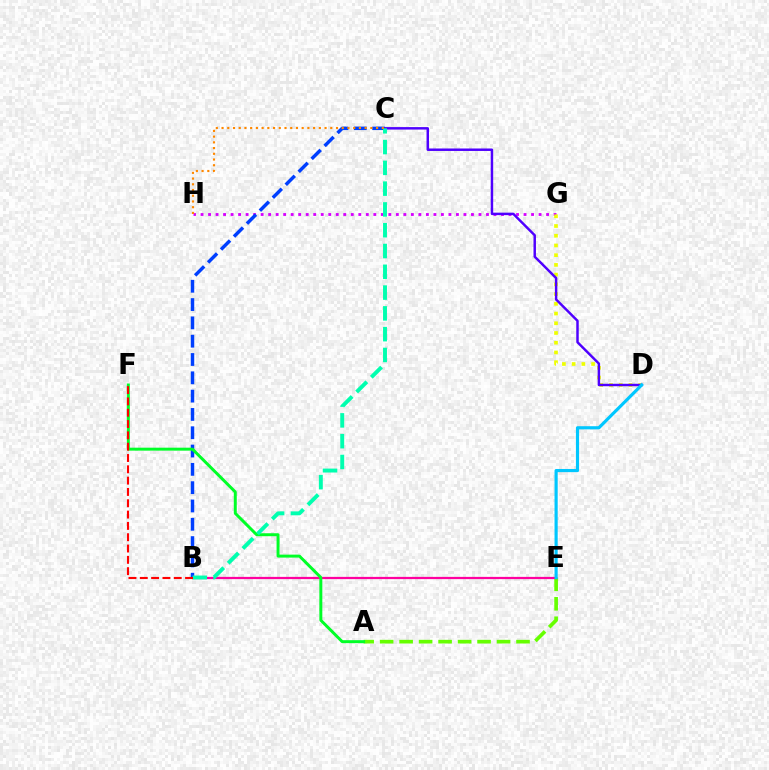{('G', 'H'): [{'color': '#d600ff', 'line_style': 'dotted', 'thickness': 2.04}], ('B', 'C'): [{'color': '#003fff', 'line_style': 'dashed', 'thickness': 2.49}, {'color': '#00ffaf', 'line_style': 'dashed', 'thickness': 2.82}], ('D', 'G'): [{'color': '#eeff00', 'line_style': 'dotted', 'thickness': 2.64}], ('A', 'E'): [{'color': '#66ff00', 'line_style': 'dashed', 'thickness': 2.65}], ('B', 'E'): [{'color': '#ff00a0', 'line_style': 'solid', 'thickness': 1.61}], ('A', 'F'): [{'color': '#00ff27', 'line_style': 'solid', 'thickness': 2.13}], ('C', 'D'): [{'color': '#4f00ff', 'line_style': 'solid', 'thickness': 1.78}], ('D', 'E'): [{'color': '#00c7ff', 'line_style': 'solid', 'thickness': 2.27}], ('C', 'H'): [{'color': '#ff8800', 'line_style': 'dotted', 'thickness': 1.56}], ('B', 'F'): [{'color': '#ff0000', 'line_style': 'dashed', 'thickness': 1.54}]}